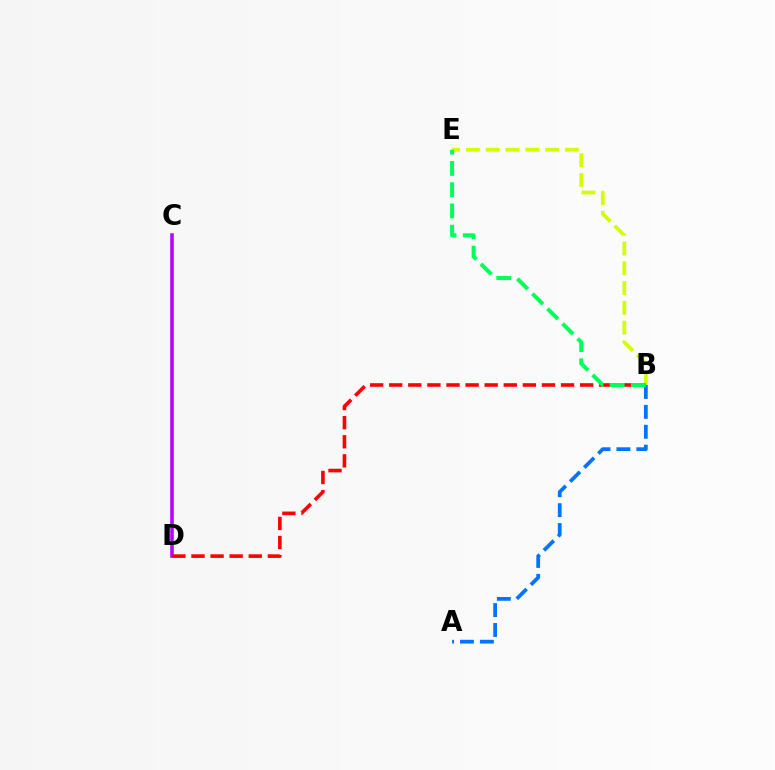{('A', 'B'): [{'color': '#0074ff', 'line_style': 'dashed', 'thickness': 2.7}], ('B', 'E'): [{'color': '#d1ff00', 'line_style': 'dashed', 'thickness': 2.69}, {'color': '#00ff5c', 'line_style': 'dashed', 'thickness': 2.89}], ('C', 'D'): [{'color': '#b900ff', 'line_style': 'solid', 'thickness': 2.56}], ('B', 'D'): [{'color': '#ff0000', 'line_style': 'dashed', 'thickness': 2.59}]}